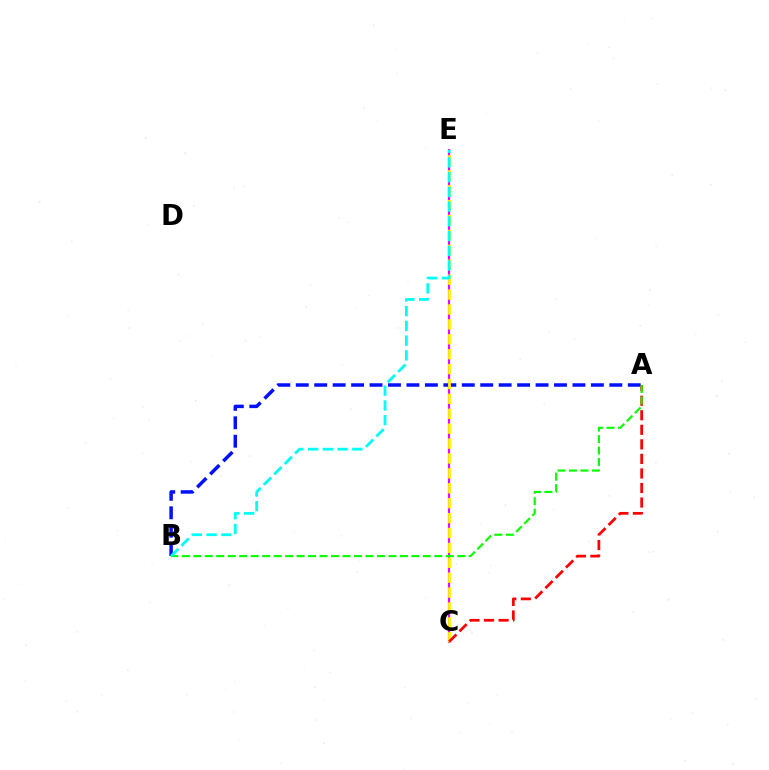{('A', 'B'): [{'color': '#0010ff', 'line_style': 'dashed', 'thickness': 2.51}, {'color': '#08ff00', 'line_style': 'dashed', 'thickness': 1.56}], ('C', 'E'): [{'color': '#ee00ff', 'line_style': 'solid', 'thickness': 1.55}, {'color': '#fcf500', 'line_style': 'dashed', 'thickness': 2.02}], ('A', 'C'): [{'color': '#ff0000', 'line_style': 'dashed', 'thickness': 1.98}], ('B', 'E'): [{'color': '#00fff6', 'line_style': 'dashed', 'thickness': 2.0}]}